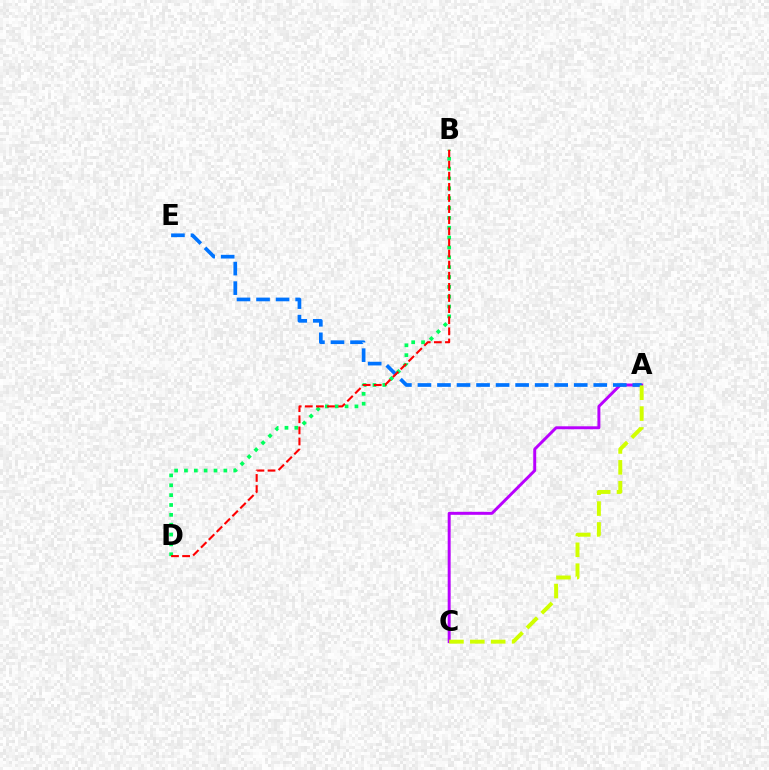{('A', 'C'): [{'color': '#b900ff', 'line_style': 'solid', 'thickness': 2.13}, {'color': '#d1ff00', 'line_style': 'dashed', 'thickness': 2.84}], ('B', 'D'): [{'color': '#00ff5c', 'line_style': 'dotted', 'thickness': 2.68}, {'color': '#ff0000', 'line_style': 'dashed', 'thickness': 1.51}], ('A', 'E'): [{'color': '#0074ff', 'line_style': 'dashed', 'thickness': 2.65}]}